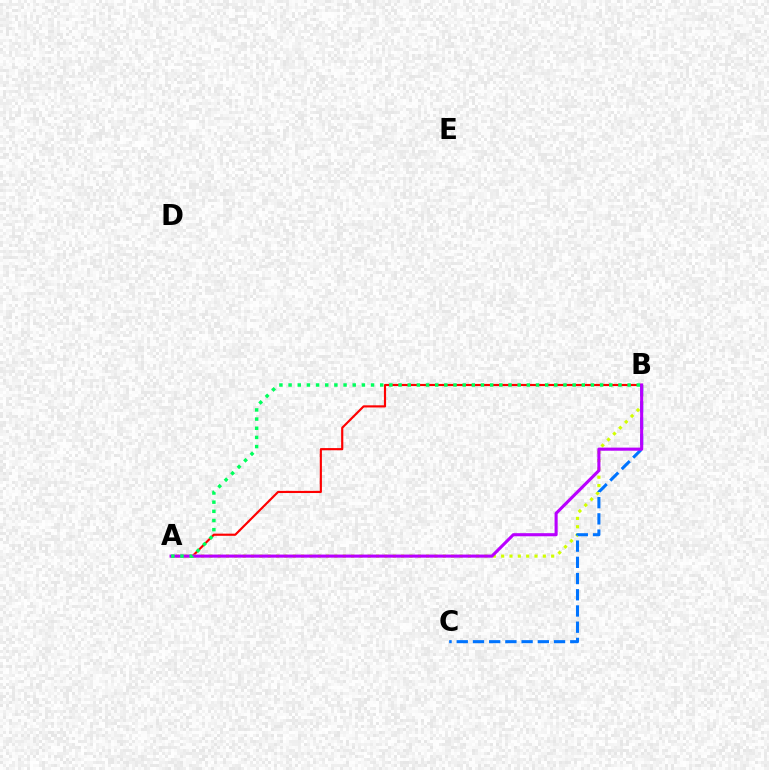{('A', 'B'): [{'color': '#ff0000', 'line_style': 'solid', 'thickness': 1.56}, {'color': '#d1ff00', 'line_style': 'dotted', 'thickness': 2.27}, {'color': '#b900ff', 'line_style': 'solid', 'thickness': 2.23}, {'color': '#00ff5c', 'line_style': 'dotted', 'thickness': 2.49}], ('B', 'C'): [{'color': '#0074ff', 'line_style': 'dashed', 'thickness': 2.2}]}